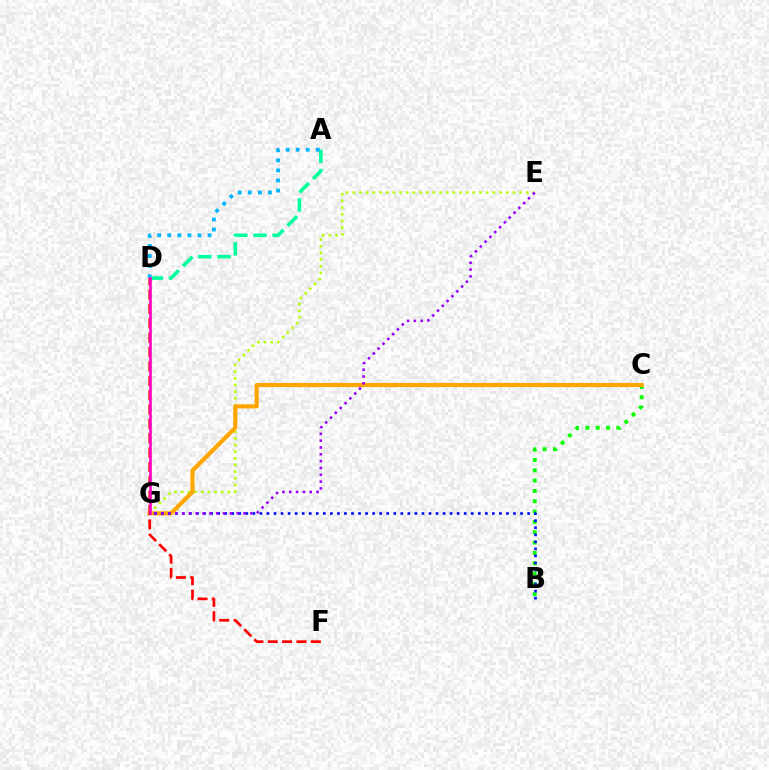{('E', 'G'): [{'color': '#b3ff00', 'line_style': 'dotted', 'thickness': 1.81}, {'color': '#9b00ff', 'line_style': 'dotted', 'thickness': 1.85}], ('B', 'C'): [{'color': '#08ff00', 'line_style': 'dotted', 'thickness': 2.81}], ('C', 'G'): [{'color': '#ffa500', 'line_style': 'solid', 'thickness': 2.98}], ('A', 'D'): [{'color': '#00ff9d', 'line_style': 'dashed', 'thickness': 2.6}, {'color': '#00b5ff', 'line_style': 'dotted', 'thickness': 2.74}], ('D', 'F'): [{'color': '#ff0000', 'line_style': 'dashed', 'thickness': 1.95}], ('B', 'G'): [{'color': '#0010ff', 'line_style': 'dotted', 'thickness': 1.91}], ('D', 'G'): [{'color': '#ff00bd', 'line_style': 'solid', 'thickness': 1.88}]}